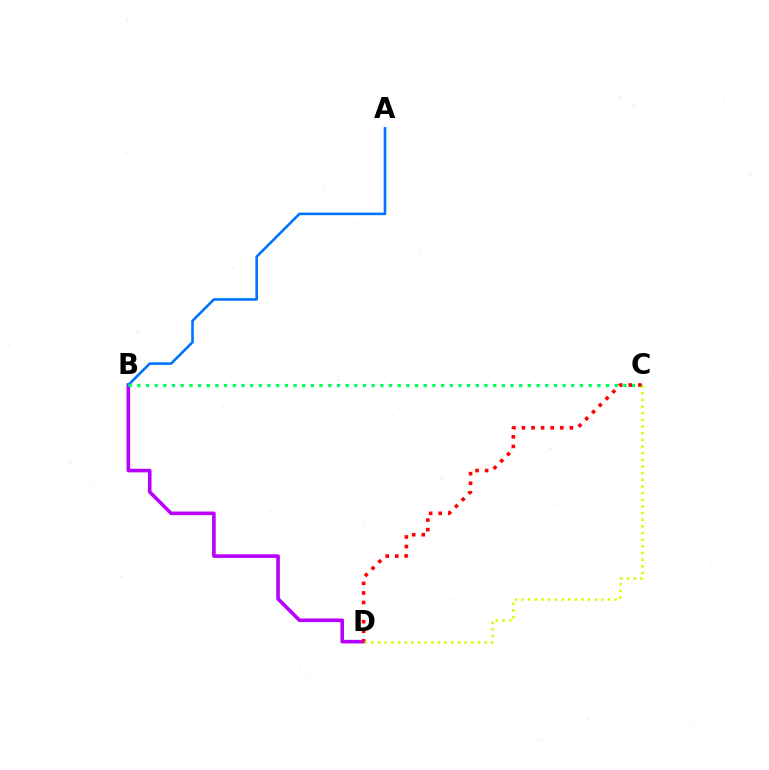{('B', 'D'): [{'color': '#b900ff', 'line_style': 'solid', 'thickness': 2.59}], ('A', 'B'): [{'color': '#0074ff', 'line_style': 'solid', 'thickness': 1.87}], ('B', 'C'): [{'color': '#00ff5c', 'line_style': 'dotted', 'thickness': 2.36}], ('C', 'D'): [{'color': '#ff0000', 'line_style': 'dotted', 'thickness': 2.6}, {'color': '#d1ff00', 'line_style': 'dotted', 'thickness': 1.81}]}